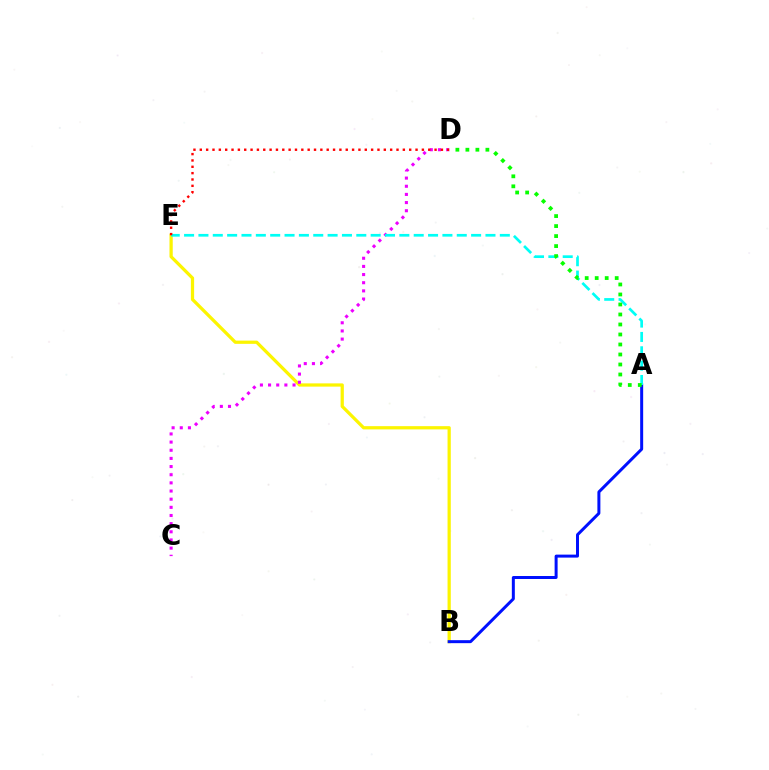{('B', 'E'): [{'color': '#fcf500', 'line_style': 'solid', 'thickness': 2.33}], ('A', 'B'): [{'color': '#0010ff', 'line_style': 'solid', 'thickness': 2.15}], ('C', 'D'): [{'color': '#ee00ff', 'line_style': 'dotted', 'thickness': 2.22}], ('A', 'E'): [{'color': '#00fff6', 'line_style': 'dashed', 'thickness': 1.95}], ('A', 'D'): [{'color': '#08ff00', 'line_style': 'dotted', 'thickness': 2.72}], ('D', 'E'): [{'color': '#ff0000', 'line_style': 'dotted', 'thickness': 1.72}]}